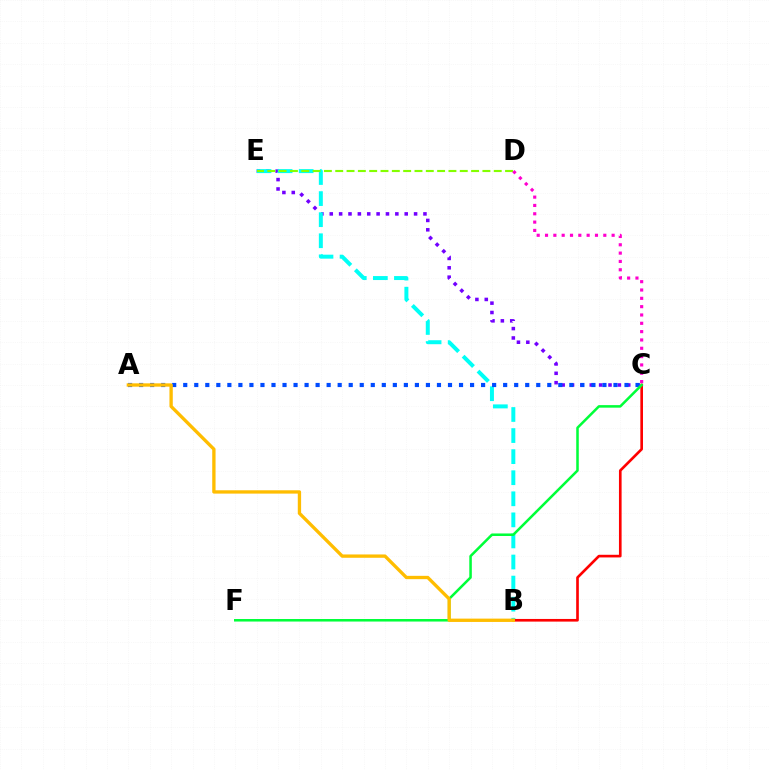{('C', 'E'): [{'color': '#7200ff', 'line_style': 'dotted', 'thickness': 2.55}], ('B', 'E'): [{'color': '#00fff6', 'line_style': 'dashed', 'thickness': 2.86}], ('D', 'E'): [{'color': '#84ff00', 'line_style': 'dashed', 'thickness': 1.54}], ('B', 'C'): [{'color': '#ff0000', 'line_style': 'solid', 'thickness': 1.91}], ('A', 'C'): [{'color': '#004bff', 'line_style': 'dotted', 'thickness': 3.0}], ('C', 'F'): [{'color': '#00ff39', 'line_style': 'solid', 'thickness': 1.82}], ('C', 'D'): [{'color': '#ff00cf', 'line_style': 'dotted', 'thickness': 2.26}], ('A', 'B'): [{'color': '#ffbd00', 'line_style': 'solid', 'thickness': 2.39}]}